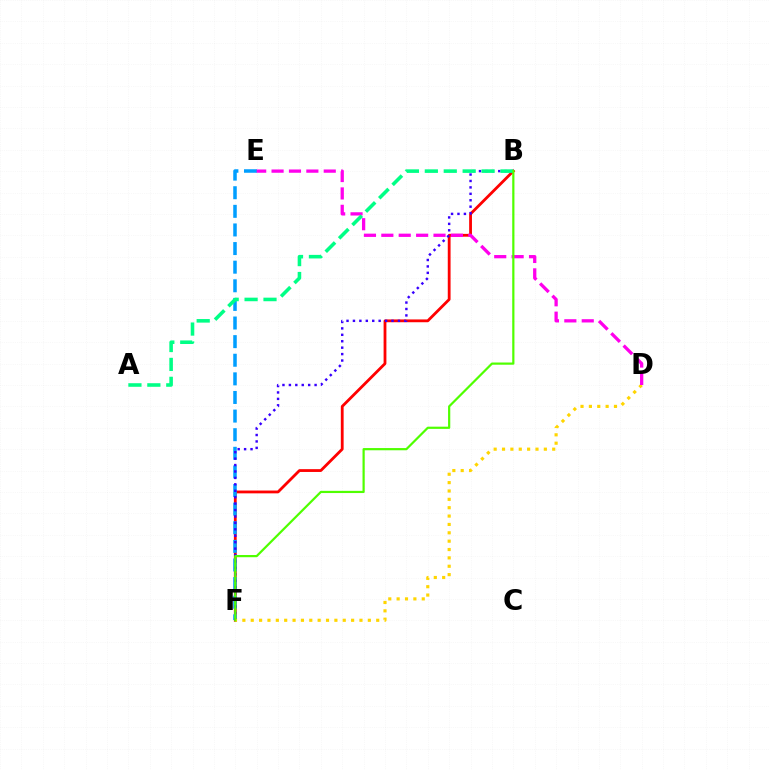{('B', 'F'): [{'color': '#ff0000', 'line_style': 'solid', 'thickness': 2.02}, {'color': '#3700ff', 'line_style': 'dotted', 'thickness': 1.75}, {'color': '#4fff00', 'line_style': 'solid', 'thickness': 1.59}], ('E', 'F'): [{'color': '#009eff', 'line_style': 'dashed', 'thickness': 2.53}], ('D', 'F'): [{'color': '#ffd500', 'line_style': 'dotted', 'thickness': 2.27}], ('D', 'E'): [{'color': '#ff00ed', 'line_style': 'dashed', 'thickness': 2.36}], ('A', 'B'): [{'color': '#00ff86', 'line_style': 'dashed', 'thickness': 2.57}]}